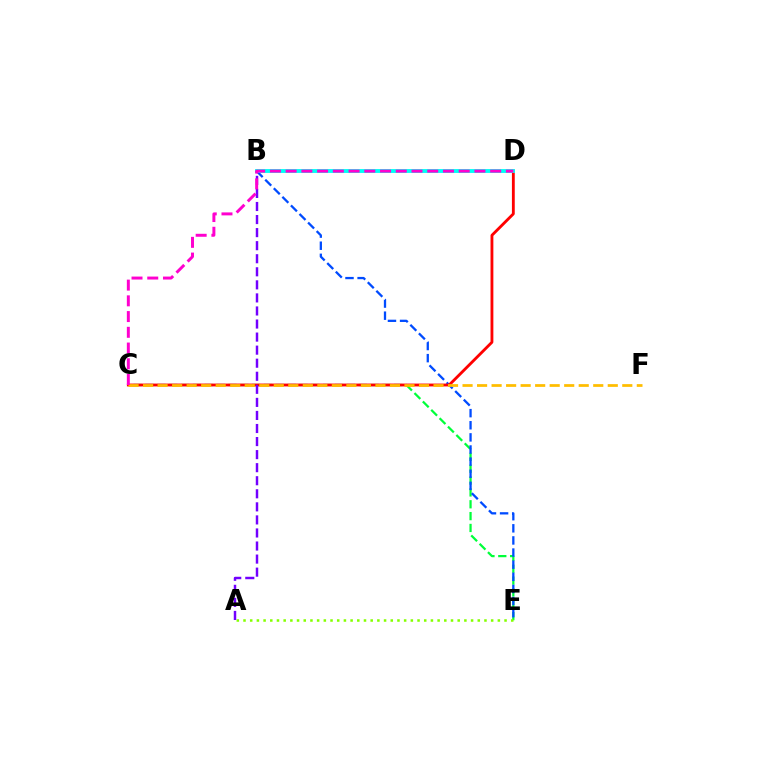{('C', 'E'): [{'color': '#00ff39', 'line_style': 'dashed', 'thickness': 1.61}], ('B', 'E'): [{'color': '#004bff', 'line_style': 'dashed', 'thickness': 1.65}], ('C', 'D'): [{'color': '#ff0000', 'line_style': 'solid', 'thickness': 2.04}, {'color': '#ff00cf', 'line_style': 'dashed', 'thickness': 2.14}], ('A', 'E'): [{'color': '#84ff00', 'line_style': 'dotted', 'thickness': 1.82}], ('B', 'D'): [{'color': '#00fff6', 'line_style': 'solid', 'thickness': 2.79}], ('C', 'F'): [{'color': '#ffbd00', 'line_style': 'dashed', 'thickness': 1.97}], ('A', 'B'): [{'color': '#7200ff', 'line_style': 'dashed', 'thickness': 1.77}]}